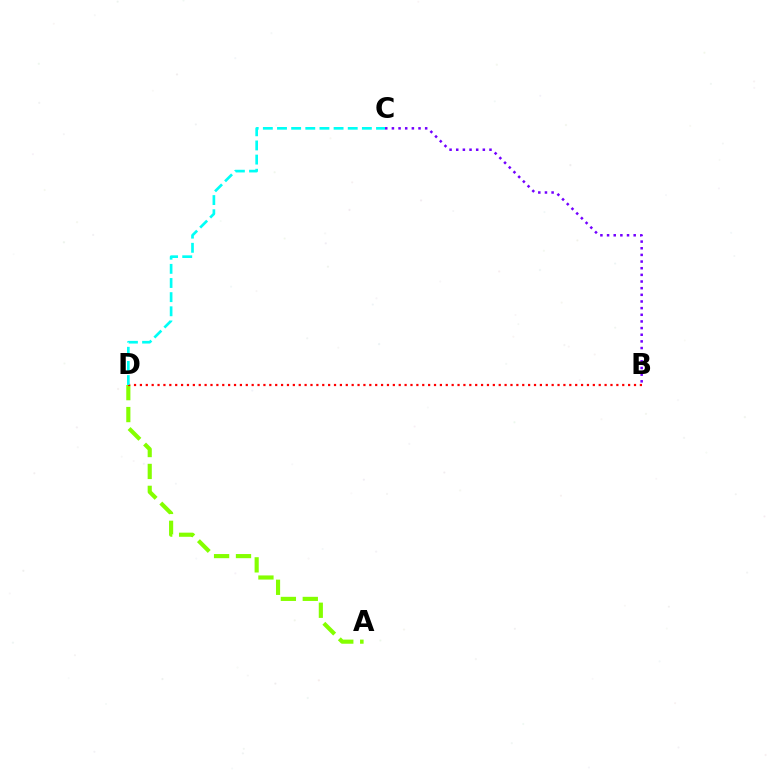{('B', 'C'): [{'color': '#7200ff', 'line_style': 'dotted', 'thickness': 1.81}], ('A', 'D'): [{'color': '#84ff00', 'line_style': 'dashed', 'thickness': 2.98}], ('B', 'D'): [{'color': '#ff0000', 'line_style': 'dotted', 'thickness': 1.6}], ('C', 'D'): [{'color': '#00fff6', 'line_style': 'dashed', 'thickness': 1.92}]}